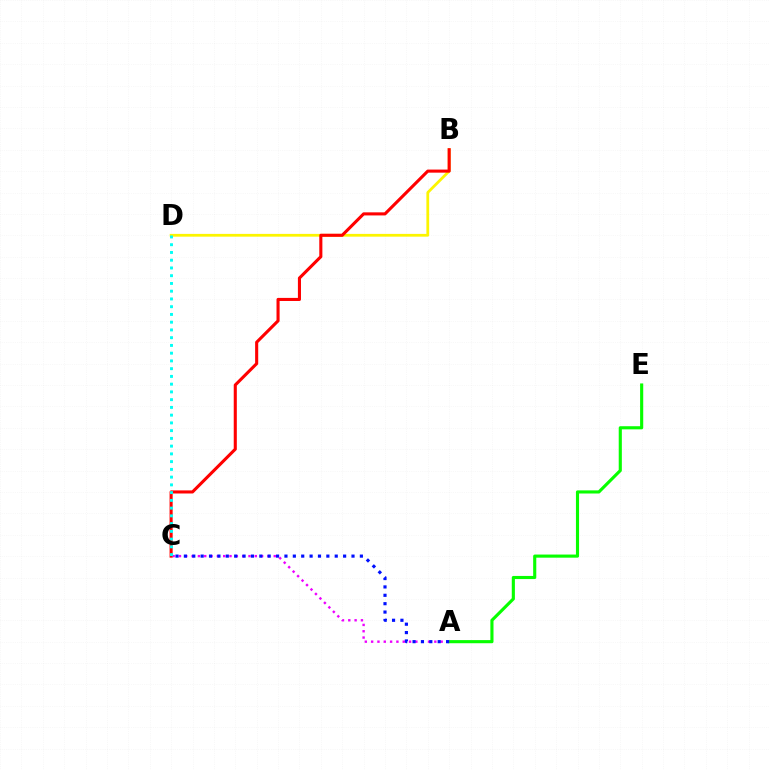{('A', 'E'): [{'color': '#08ff00', 'line_style': 'solid', 'thickness': 2.25}], ('A', 'C'): [{'color': '#ee00ff', 'line_style': 'dotted', 'thickness': 1.72}, {'color': '#0010ff', 'line_style': 'dotted', 'thickness': 2.28}], ('B', 'D'): [{'color': '#fcf500', 'line_style': 'solid', 'thickness': 1.99}], ('B', 'C'): [{'color': '#ff0000', 'line_style': 'solid', 'thickness': 2.22}], ('C', 'D'): [{'color': '#00fff6', 'line_style': 'dotted', 'thickness': 2.1}]}